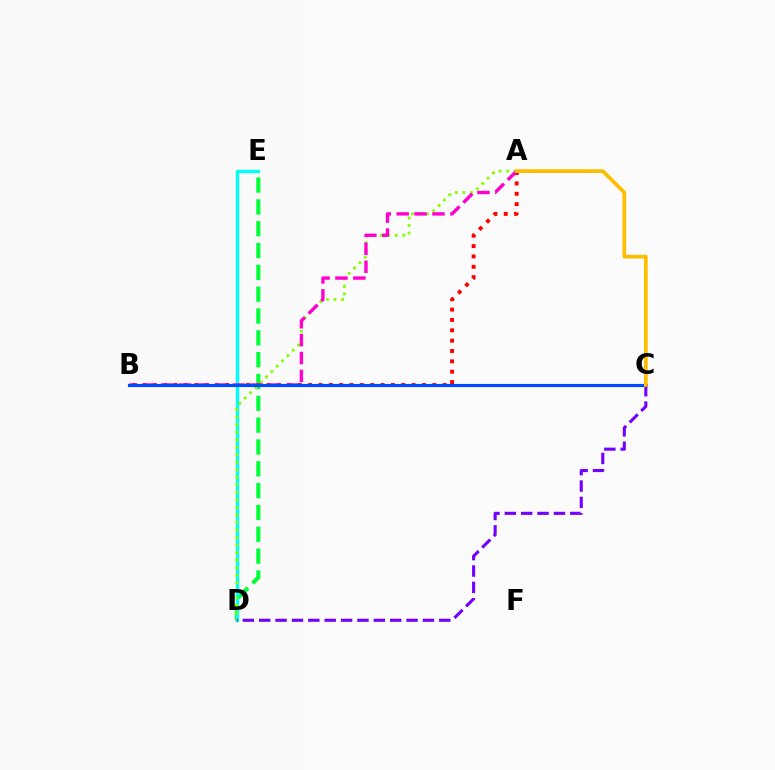{('D', 'E'): [{'color': '#00ff39', 'line_style': 'dashed', 'thickness': 2.97}, {'color': '#00fff6', 'line_style': 'solid', 'thickness': 2.46}], ('A', 'B'): [{'color': '#ff0000', 'line_style': 'dotted', 'thickness': 2.81}, {'color': '#ff00cf', 'line_style': 'dashed', 'thickness': 2.43}], ('A', 'D'): [{'color': '#84ff00', 'line_style': 'dotted', 'thickness': 2.04}], ('B', 'C'): [{'color': '#004bff', 'line_style': 'solid', 'thickness': 2.25}], ('C', 'D'): [{'color': '#7200ff', 'line_style': 'dashed', 'thickness': 2.22}], ('A', 'C'): [{'color': '#ffbd00', 'line_style': 'solid', 'thickness': 2.69}]}